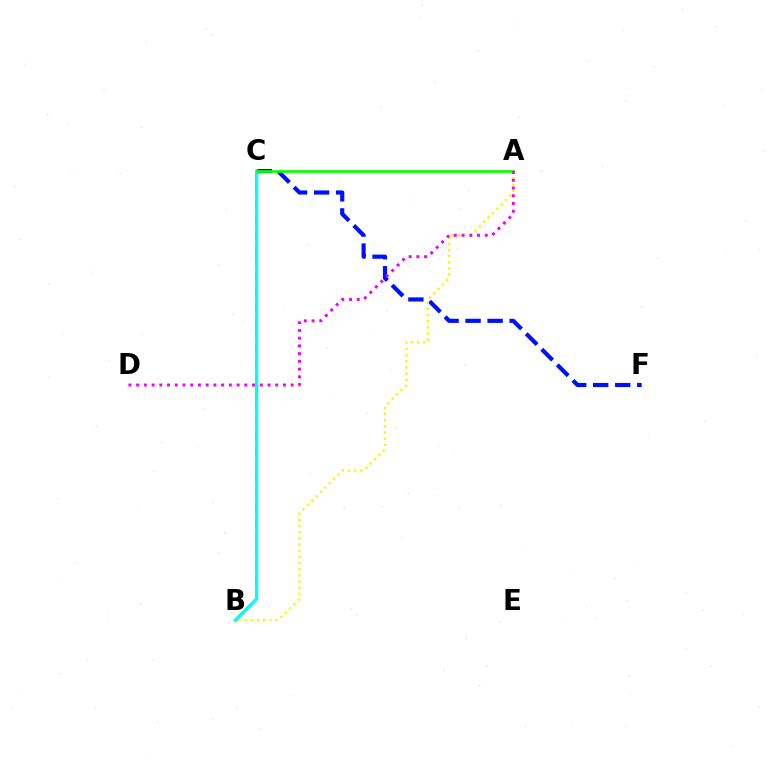{('C', 'F'): [{'color': '#0010ff', 'line_style': 'dashed', 'thickness': 2.99}], ('A', 'B'): [{'color': '#fcf500', 'line_style': 'dotted', 'thickness': 1.67}], ('B', 'C'): [{'color': '#ff0000', 'line_style': 'dashed', 'thickness': 1.96}, {'color': '#00fff6', 'line_style': 'solid', 'thickness': 2.31}], ('A', 'C'): [{'color': '#08ff00', 'line_style': 'solid', 'thickness': 1.93}], ('A', 'D'): [{'color': '#ee00ff', 'line_style': 'dotted', 'thickness': 2.1}]}